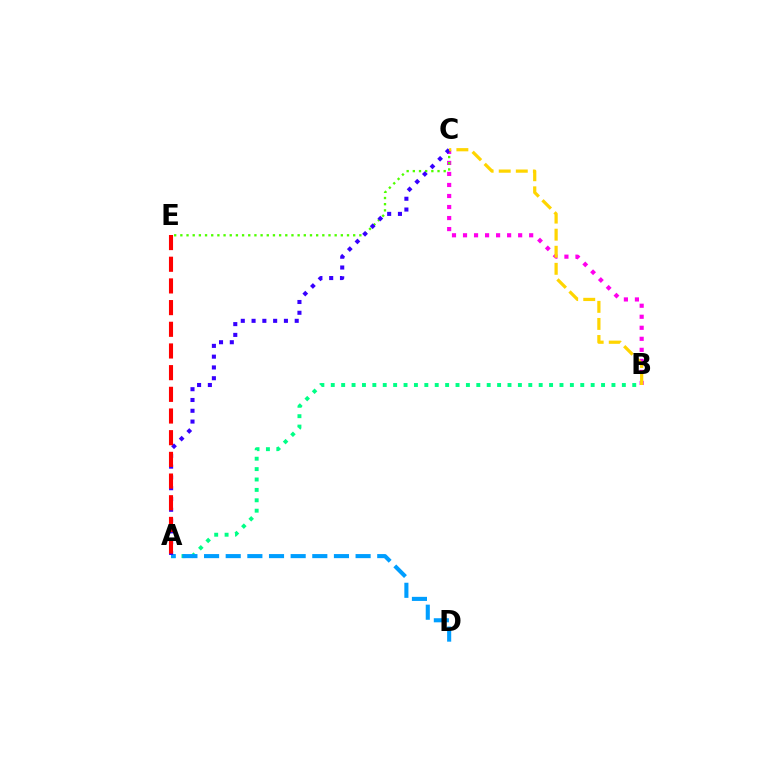{('B', 'C'): [{'color': '#ff00ed', 'line_style': 'dotted', 'thickness': 3.0}, {'color': '#ffd500', 'line_style': 'dashed', 'thickness': 2.32}], ('A', 'B'): [{'color': '#00ff86', 'line_style': 'dotted', 'thickness': 2.82}], ('C', 'E'): [{'color': '#4fff00', 'line_style': 'dotted', 'thickness': 1.68}], ('A', 'D'): [{'color': '#009eff', 'line_style': 'dashed', 'thickness': 2.94}], ('A', 'C'): [{'color': '#3700ff', 'line_style': 'dotted', 'thickness': 2.93}], ('A', 'E'): [{'color': '#ff0000', 'line_style': 'dashed', 'thickness': 2.95}]}